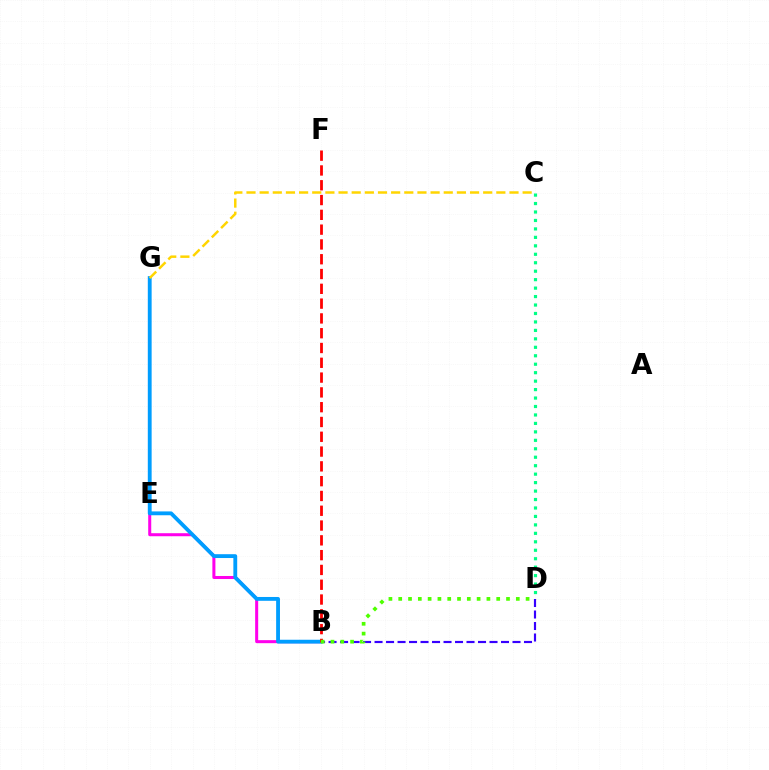{('B', 'E'): [{'color': '#ff00ed', 'line_style': 'solid', 'thickness': 2.18}], ('C', 'D'): [{'color': '#00ff86', 'line_style': 'dotted', 'thickness': 2.3}], ('B', 'D'): [{'color': '#3700ff', 'line_style': 'dashed', 'thickness': 1.56}, {'color': '#4fff00', 'line_style': 'dotted', 'thickness': 2.66}], ('B', 'G'): [{'color': '#009eff', 'line_style': 'solid', 'thickness': 2.76}], ('B', 'F'): [{'color': '#ff0000', 'line_style': 'dashed', 'thickness': 2.01}], ('C', 'G'): [{'color': '#ffd500', 'line_style': 'dashed', 'thickness': 1.79}]}